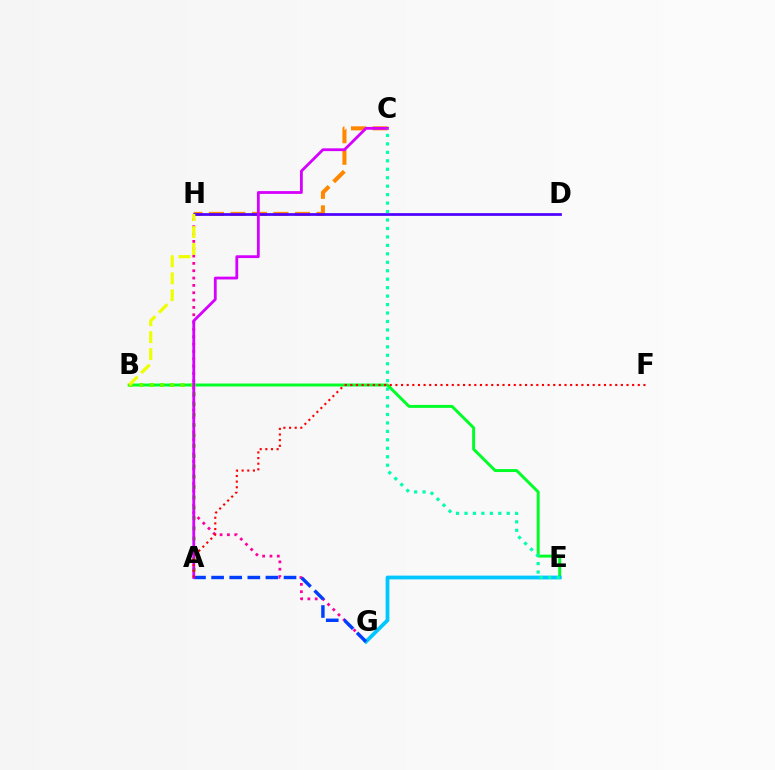{('C', 'H'): [{'color': '#ff8800', 'line_style': 'dashed', 'thickness': 2.92}], ('G', 'H'): [{'color': '#ff00a0', 'line_style': 'dotted', 'thickness': 1.99}], ('B', 'E'): [{'color': '#00ff27', 'line_style': 'solid', 'thickness': 2.12}], ('D', 'H'): [{'color': '#4f00ff', 'line_style': 'solid', 'thickness': 1.96}], ('E', 'G'): [{'color': '#00c7ff', 'line_style': 'solid', 'thickness': 2.71}], ('A', 'G'): [{'color': '#003fff', 'line_style': 'dashed', 'thickness': 2.46}], ('A', 'B'): [{'color': '#66ff00', 'line_style': 'dotted', 'thickness': 2.8}], ('B', 'H'): [{'color': '#eeff00', 'line_style': 'dashed', 'thickness': 2.3}], ('A', 'C'): [{'color': '#d600ff', 'line_style': 'solid', 'thickness': 2.01}], ('A', 'F'): [{'color': '#ff0000', 'line_style': 'dotted', 'thickness': 1.53}], ('C', 'E'): [{'color': '#00ffaf', 'line_style': 'dotted', 'thickness': 2.3}]}